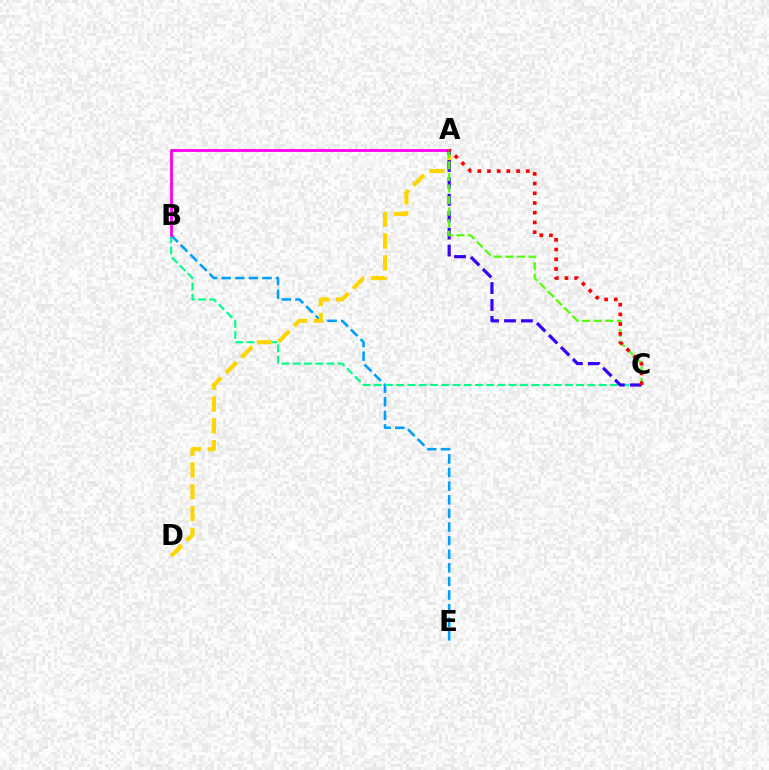{('B', 'E'): [{'color': '#009eff', 'line_style': 'dashed', 'thickness': 1.85}], ('B', 'C'): [{'color': '#00ff86', 'line_style': 'dashed', 'thickness': 1.53}], ('A', 'D'): [{'color': '#ffd500', 'line_style': 'dashed', 'thickness': 2.97}], ('A', 'B'): [{'color': '#ff00ed', 'line_style': 'solid', 'thickness': 2.03}], ('A', 'C'): [{'color': '#3700ff', 'line_style': 'dashed', 'thickness': 2.3}, {'color': '#4fff00', 'line_style': 'dashed', 'thickness': 1.57}, {'color': '#ff0000', 'line_style': 'dotted', 'thickness': 2.64}]}